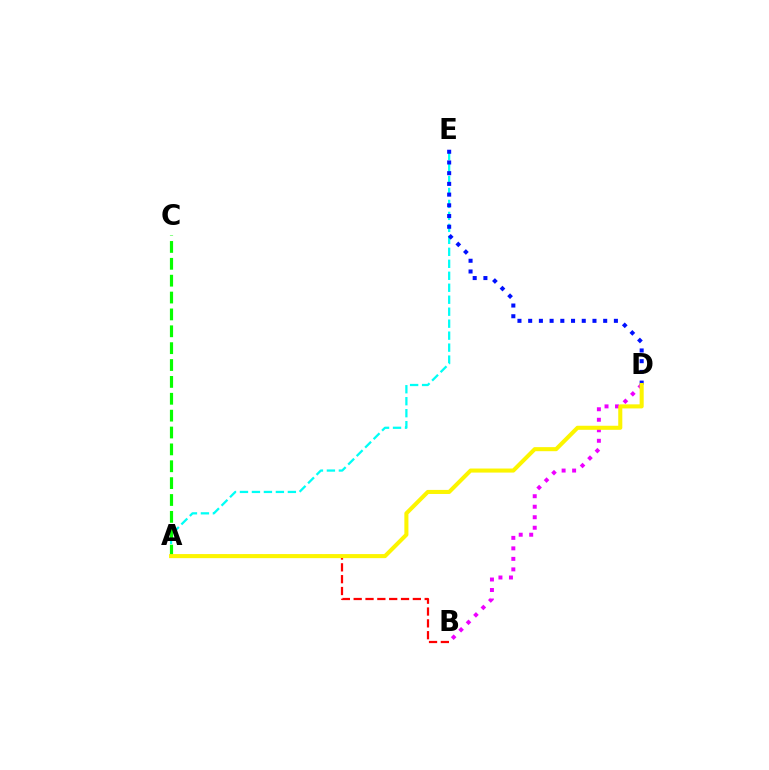{('A', 'E'): [{'color': '#00fff6', 'line_style': 'dashed', 'thickness': 1.63}], ('B', 'D'): [{'color': '#ee00ff', 'line_style': 'dotted', 'thickness': 2.85}], ('D', 'E'): [{'color': '#0010ff', 'line_style': 'dotted', 'thickness': 2.91}], ('A', 'C'): [{'color': '#08ff00', 'line_style': 'dashed', 'thickness': 2.29}], ('A', 'B'): [{'color': '#ff0000', 'line_style': 'dashed', 'thickness': 1.61}], ('A', 'D'): [{'color': '#fcf500', 'line_style': 'solid', 'thickness': 2.92}]}